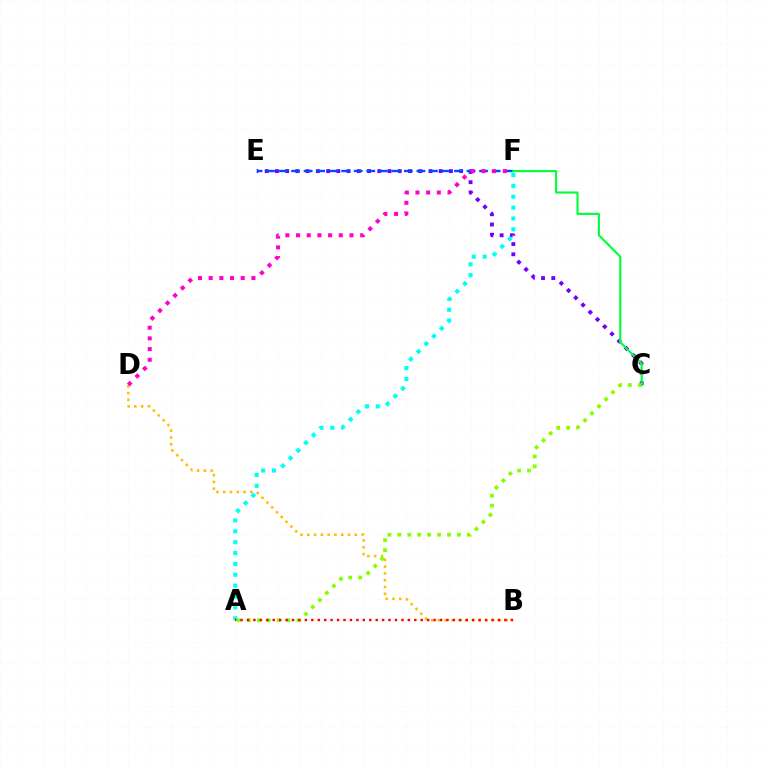{('C', 'E'): [{'color': '#7200ff', 'line_style': 'dotted', 'thickness': 2.78}], ('B', 'D'): [{'color': '#ffbd00', 'line_style': 'dotted', 'thickness': 1.84}], ('A', 'C'): [{'color': '#84ff00', 'line_style': 'dotted', 'thickness': 2.7}], ('E', 'F'): [{'color': '#004bff', 'line_style': 'dashed', 'thickness': 1.7}], ('C', 'F'): [{'color': '#00ff39', 'line_style': 'solid', 'thickness': 1.53}], ('A', 'F'): [{'color': '#00fff6', 'line_style': 'dotted', 'thickness': 2.95}], ('A', 'B'): [{'color': '#ff0000', 'line_style': 'dotted', 'thickness': 1.75}], ('D', 'F'): [{'color': '#ff00cf', 'line_style': 'dotted', 'thickness': 2.9}]}